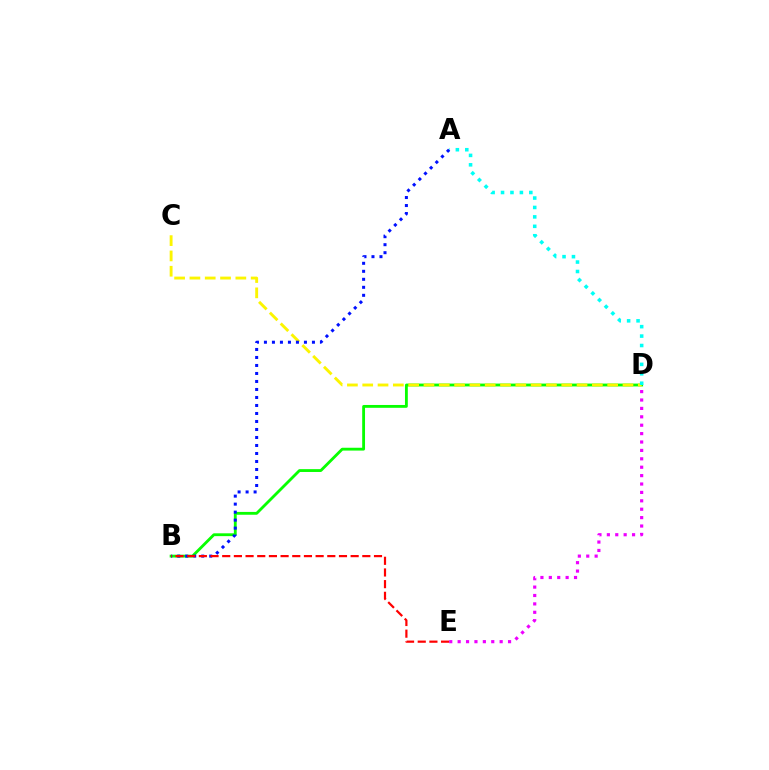{('D', 'E'): [{'color': '#ee00ff', 'line_style': 'dotted', 'thickness': 2.28}], ('B', 'D'): [{'color': '#08ff00', 'line_style': 'solid', 'thickness': 2.04}], ('C', 'D'): [{'color': '#fcf500', 'line_style': 'dashed', 'thickness': 2.08}], ('A', 'D'): [{'color': '#00fff6', 'line_style': 'dotted', 'thickness': 2.56}], ('A', 'B'): [{'color': '#0010ff', 'line_style': 'dotted', 'thickness': 2.17}], ('B', 'E'): [{'color': '#ff0000', 'line_style': 'dashed', 'thickness': 1.59}]}